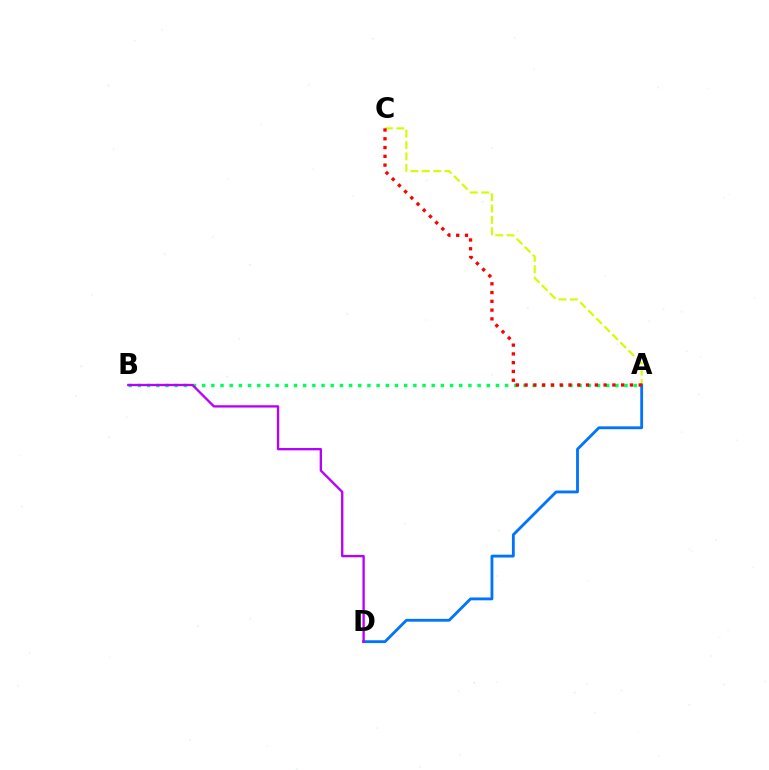{('A', 'B'): [{'color': '#00ff5c', 'line_style': 'dotted', 'thickness': 2.49}], ('A', 'C'): [{'color': '#d1ff00', 'line_style': 'dashed', 'thickness': 1.55}, {'color': '#ff0000', 'line_style': 'dotted', 'thickness': 2.38}], ('A', 'D'): [{'color': '#0074ff', 'line_style': 'solid', 'thickness': 2.04}], ('B', 'D'): [{'color': '#b900ff', 'line_style': 'solid', 'thickness': 1.69}]}